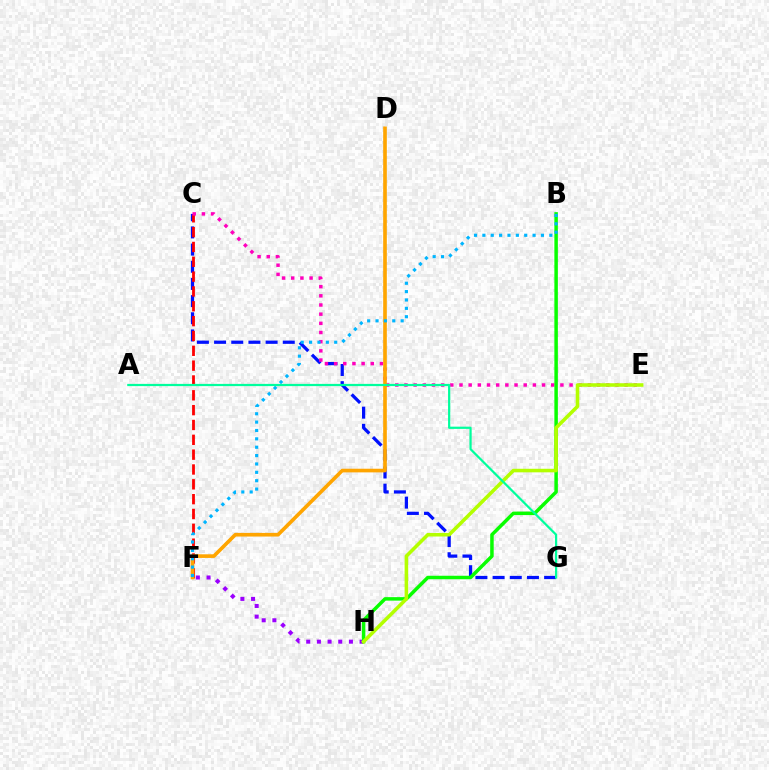{('C', 'G'): [{'color': '#0010ff', 'line_style': 'dashed', 'thickness': 2.33}], ('F', 'H'): [{'color': '#9b00ff', 'line_style': 'dotted', 'thickness': 2.9}], ('C', 'F'): [{'color': '#ff0000', 'line_style': 'dashed', 'thickness': 2.02}], ('C', 'E'): [{'color': '#ff00bd', 'line_style': 'dotted', 'thickness': 2.49}], ('B', 'H'): [{'color': '#08ff00', 'line_style': 'solid', 'thickness': 2.51}], ('D', 'F'): [{'color': '#ffa500', 'line_style': 'solid', 'thickness': 2.62}], ('E', 'H'): [{'color': '#b3ff00', 'line_style': 'solid', 'thickness': 2.56}], ('B', 'F'): [{'color': '#00b5ff', 'line_style': 'dotted', 'thickness': 2.27}], ('A', 'G'): [{'color': '#00ff9d', 'line_style': 'solid', 'thickness': 1.6}]}